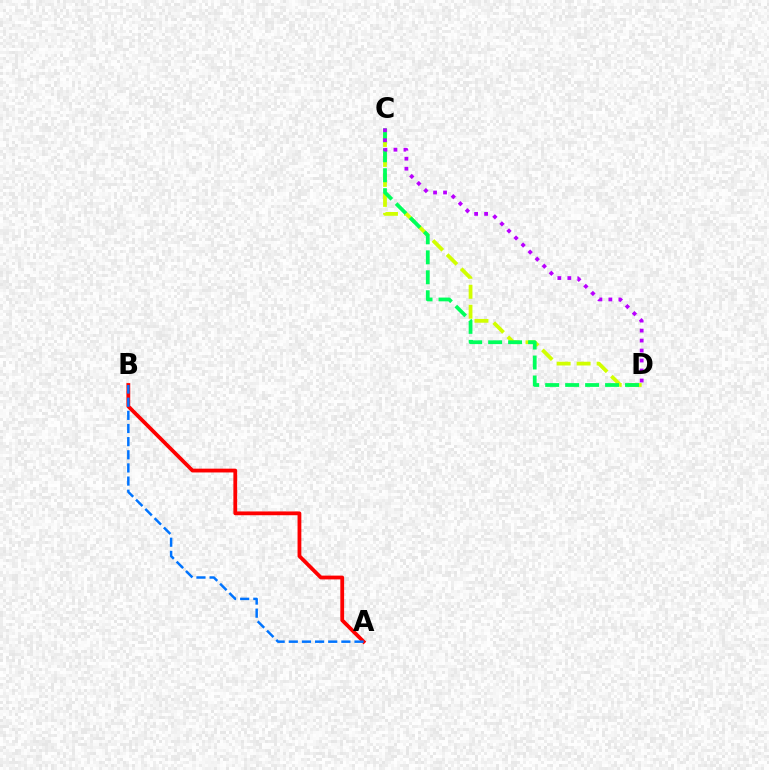{('C', 'D'): [{'color': '#d1ff00', 'line_style': 'dashed', 'thickness': 2.71}, {'color': '#00ff5c', 'line_style': 'dashed', 'thickness': 2.71}, {'color': '#b900ff', 'line_style': 'dotted', 'thickness': 2.71}], ('A', 'B'): [{'color': '#ff0000', 'line_style': 'solid', 'thickness': 2.73}, {'color': '#0074ff', 'line_style': 'dashed', 'thickness': 1.79}]}